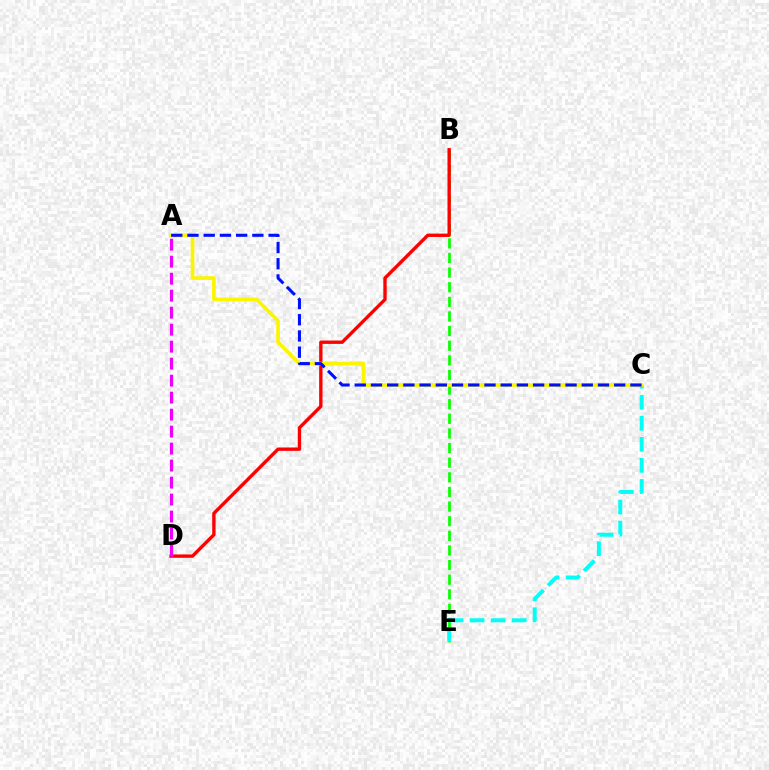{('B', 'E'): [{'color': '#08ff00', 'line_style': 'dashed', 'thickness': 1.99}], ('B', 'D'): [{'color': '#ff0000', 'line_style': 'solid', 'thickness': 2.41}], ('C', 'E'): [{'color': '#00fff6', 'line_style': 'dashed', 'thickness': 2.86}], ('A', 'C'): [{'color': '#fcf500', 'line_style': 'solid', 'thickness': 2.63}, {'color': '#0010ff', 'line_style': 'dashed', 'thickness': 2.2}], ('A', 'D'): [{'color': '#ee00ff', 'line_style': 'dashed', 'thickness': 2.31}]}